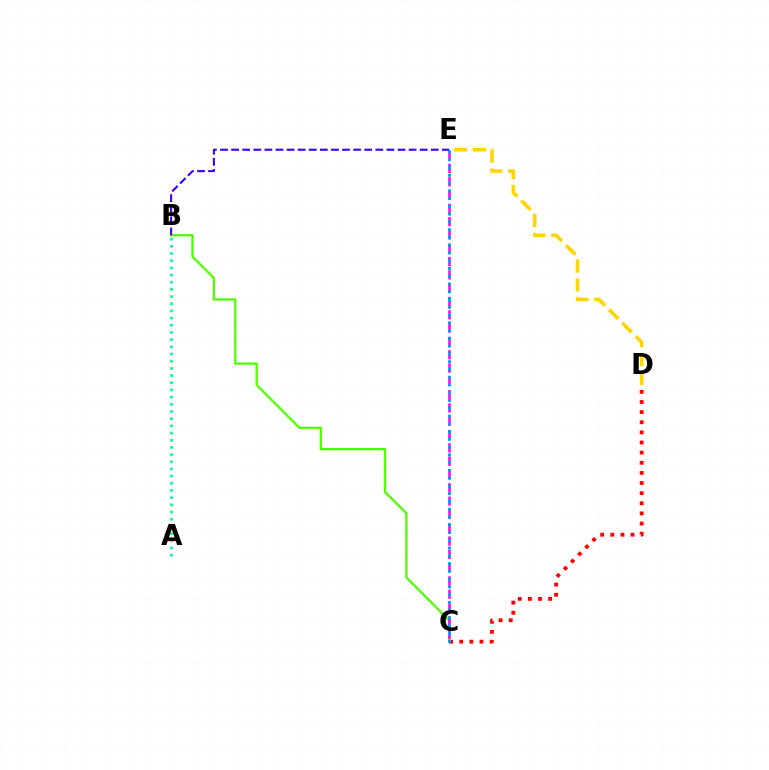{('B', 'C'): [{'color': '#4fff00', 'line_style': 'solid', 'thickness': 1.64}], ('C', 'E'): [{'color': '#ff00ed', 'line_style': 'dashed', 'thickness': 1.81}, {'color': '#009eff', 'line_style': 'dotted', 'thickness': 2.11}], ('A', 'B'): [{'color': '#00ff86', 'line_style': 'dotted', 'thickness': 1.95}], ('B', 'E'): [{'color': '#3700ff', 'line_style': 'dashed', 'thickness': 1.51}], ('C', 'D'): [{'color': '#ff0000', 'line_style': 'dotted', 'thickness': 2.75}], ('D', 'E'): [{'color': '#ffd500', 'line_style': 'dashed', 'thickness': 2.57}]}